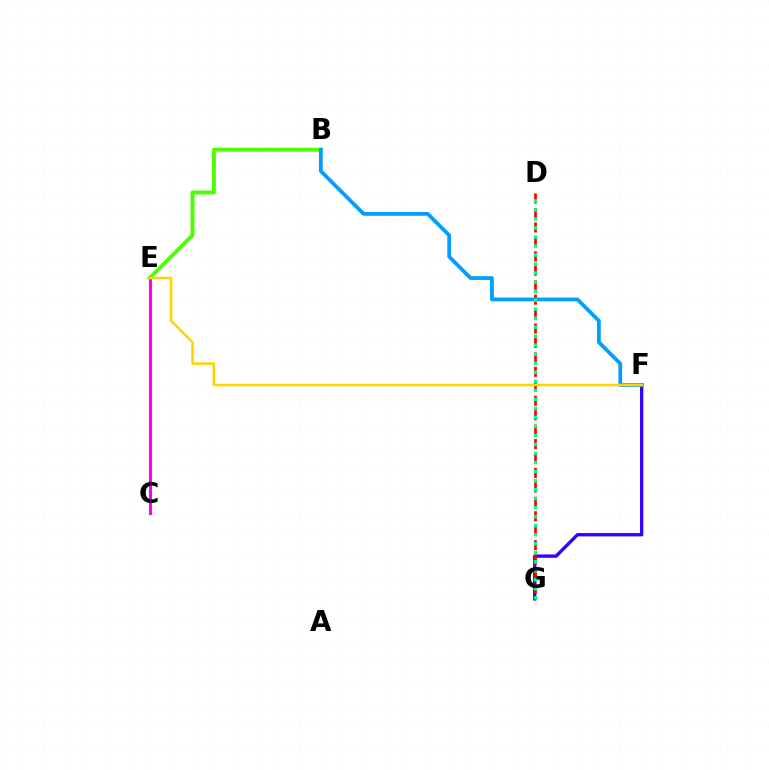{('B', 'E'): [{'color': '#4fff00', 'line_style': 'solid', 'thickness': 2.84}], ('F', 'G'): [{'color': '#3700ff', 'line_style': 'solid', 'thickness': 2.42}], ('D', 'G'): [{'color': '#ff0000', 'line_style': 'dashed', 'thickness': 1.96}, {'color': '#00ff86', 'line_style': 'dotted', 'thickness': 2.45}], ('C', 'E'): [{'color': '#ff00ed', 'line_style': 'solid', 'thickness': 2.26}], ('B', 'F'): [{'color': '#009eff', 'line_style': 'solid', 'thickness': 2.7}], ('E', 'F'): [{'color': '#ffd500', 'line_style': 'solid', 'thickness': 1.84}]}